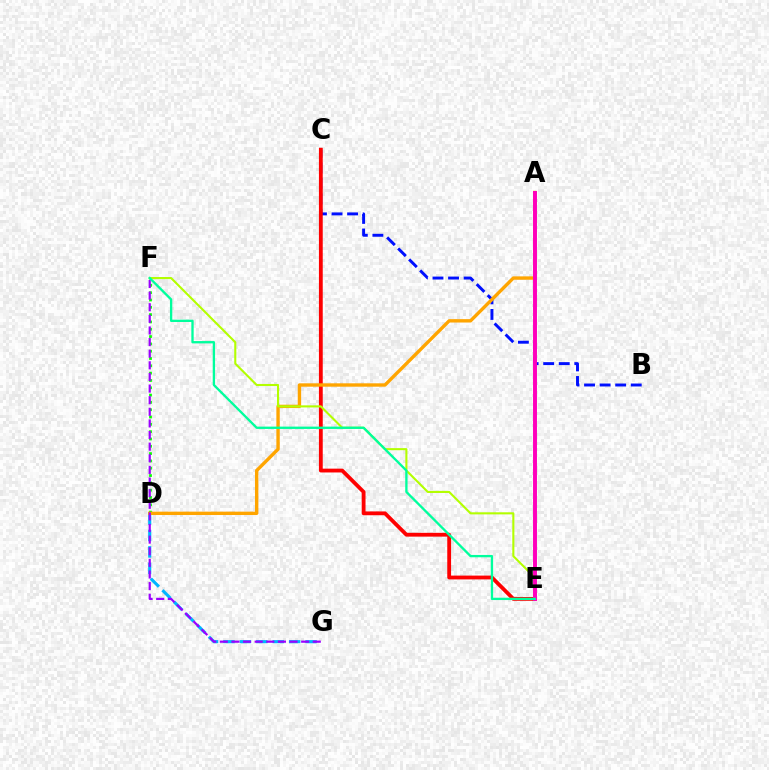{('B', 'C'): [{'color': '#0010ff', 'line_style': 'dashed', 'thickness': 2.11}], ('D', 'G'): [{'color': '#00b5ff', 'line_style': 'dashed', 'thickness': 2.23}], ('D', 'F'): [{'color': '#08ff00', 'line_style': 'dotted', 'thickness': 1.99}], ('C', 'E'): [{'color': '#ff0000', 'line_style': 'solid', 'thickness': 2.75}], ('A', 'D'): [{'color': '#ffa500', 'line_style': 'solid', 'thickness': 2.43}], ('F', 'G'): [{'color': '#9b00ff', 'line_style': 'dashed', 'thickness': 1.58}], ('E', 'F'): [{'color': '#b3ff00', 'line_style': 'solid', 'thickness': 1.51}, {'color': '#00ff9d', 'line_style': 'solid', 'thickness': 1.67}], ('A', 'E'): [{'color': '#ff00bd', 'line_style': 'solid', 'thickness': 2.84}]}